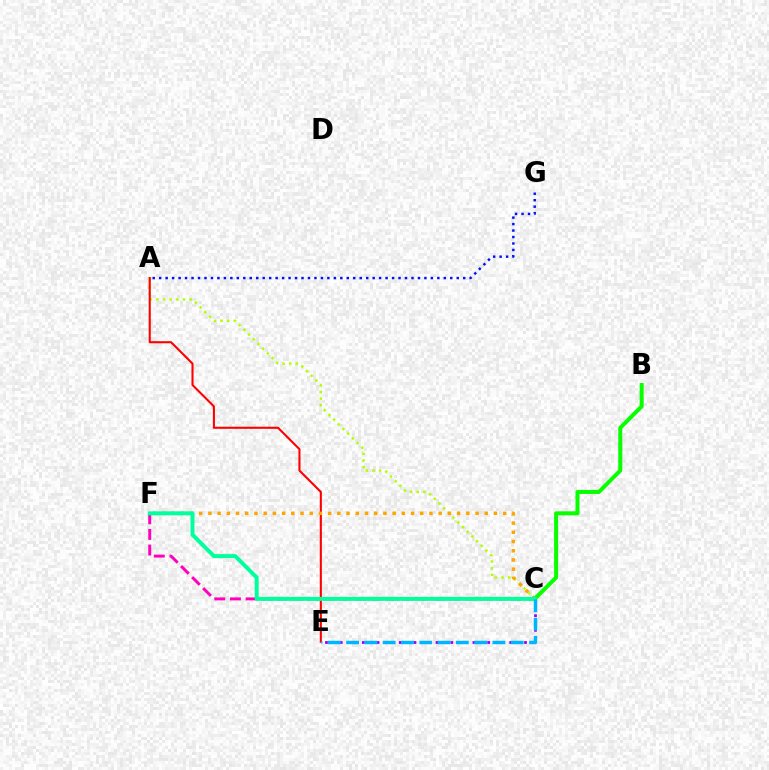{('A', 'C'): [{'color': '#b3ff00', 'line_style': 'dotted', 'thickness': 1.8}], ('A', 'E'): [{'color': '#ff0000', 'line_style': 'solid', 'thickness': 1.5}], ('C', 'F'): [{'color': '#ffa500', 'line_style': 'dotted', 'thickness': 2.5}, {'color': '#ff00bd', 'line_style': 'dashed', 'thickness': 2.12}, {'color': '#00ff9d', 'line_style': 'solid', 'thickness': 2.86}], ('A', 'G'): [{'color': '#0010ff', 'line_style': 'dotted', 'thickness': 1.76}], ('C', 'E'): [{'color': '#9b00ff', 'line_style': 'dotted', 'thickness': 2.0}, {'color': '#00b5ff', 'line_style': 'dashed', 'thickness': 2.48}], ('B', 'C'): [{'color': '#08ff00', 'line_style': 'solid', 'thickness': 2.88}]}